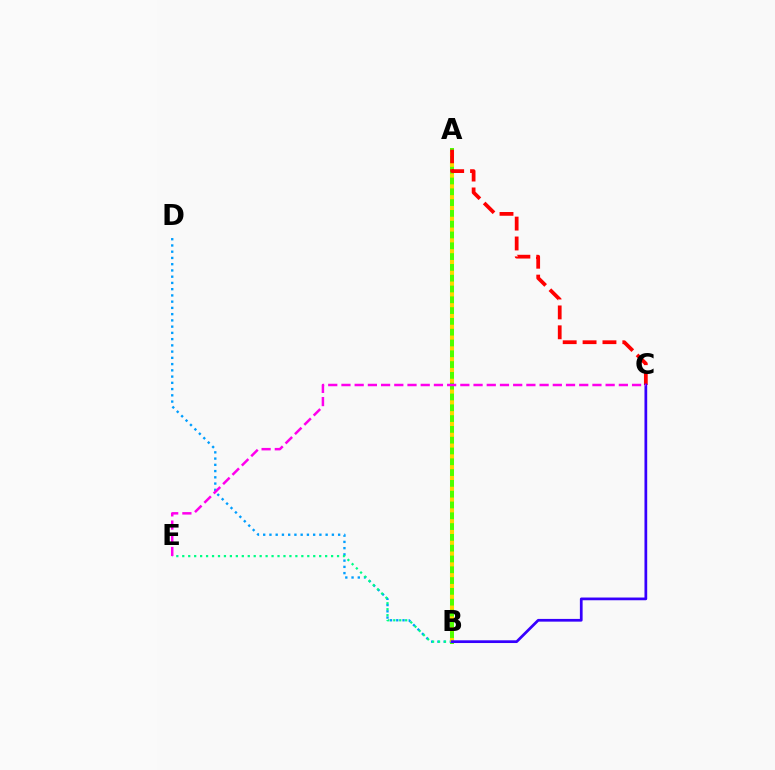{('A', 'B'): [{'color': '#4fff00', 'line_style': 'solid', 'thickness': 2.89}, {'color': '#ffd500', 'line_style': 'dotted', 'thickness': 2.93}], ('B', 'D'): [{'color': '#009eff', 'line_style': 'dotted', 'thickness': 1.7}], ('B', 'E'): [{'color': '#00ff86', 'line_style': 'dotted', 'thickness': 1.62}], ('A', 'C'): [{'color': '#ff0000', 'line_style': 'dashed', 'thickness': 2.7}], ('B', 'C'): [{'color': '#3700ff', 'line_style': 'solid', 'thickness': 1.96}], ('C', 'E'): [{'color': '#ff00ed', 'line_style': 'dashed', 'thickness': 1.79}]}